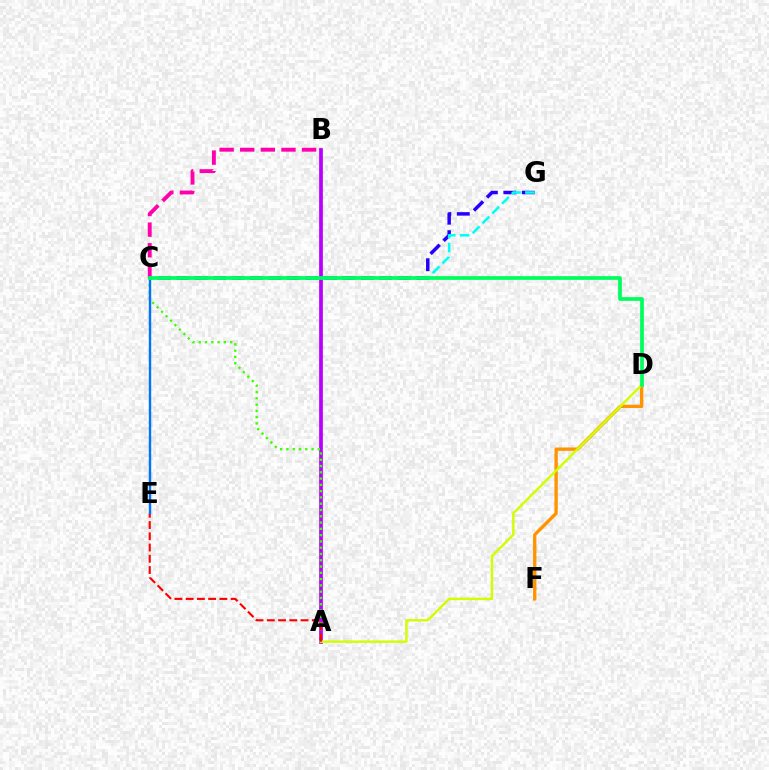{('C', 'G'): [{'color': '#2500ff', 'line_style': 'dashed', 'thickness': 2.51}, {'color': '#00fff6', 'line_style': 'dashed', 'thickness': 1.88}], ('D', 'F'): [{'color': '#ff9400', 'line_style': 'solid', 'thickness': 2.42}], ('A', 'B'): [{'color': '#b900ff', 'line_style': 'solid', 'thickness': 2.68}], ('B', 'C'): [{'color': '#ff00ac', 'line_style': 'dashed', 'thickness': 2.8}], ('A', 'D'): [{'color': '#d1ff00', 'line_style': 'solid', 'thickness': 1.76}], ('A', 'C'): [{'color': '#3dff00', 'line_style': 'dotted', 'thickness': 1.71}], ('A', 'E'): [{'color': '#ff0000', 'line_style': 'dashed', 'thickness': 1.53}], ('C', 'E'): [{'color': '#0074ff', 'line_style': 'solid', 'thickness': 1.74}], ('C', 'D'): [{'color': '#00ff5c', 'line_style': 'solid', 'thickness': 2.68}]}